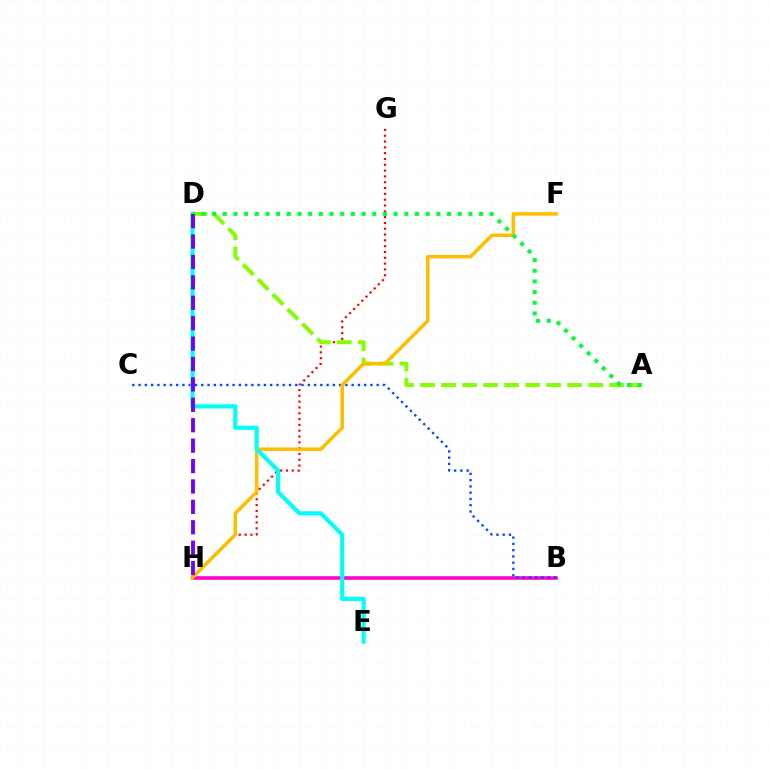{('B', 'H'): [{'color': '#ff00cf', 'line_style': 'solid', 'thickness': 2.59}], ('G', 'H'): [{'color': '#ff0000', 'line_style': 'dotted', 'thickness': 1.58}], ('B', 'C'): [{'color': '#004bff', 'line_style': 'dotted', 'thickness': 1.7}], ('A', 'D'): [{'color': '#84ff00', 'line_style': 'dashed', 'thickness': 2.85}, {'color': '#00ff39', 'line_style': 'dotted', 'thickness': 2.9}], ('F', 'H'): [{'color': '#ffbd00', 'line_style': 'solid', 'thickness': 2.53}], ('D', 'E'): [{'color': '#00fff6', 'line_style': 'solid', 'thickness': 2.97}], ('D', 'H'): [{'color': '#7200ff', 'line_style': 'dashed', 'thickness': 2.77}]}